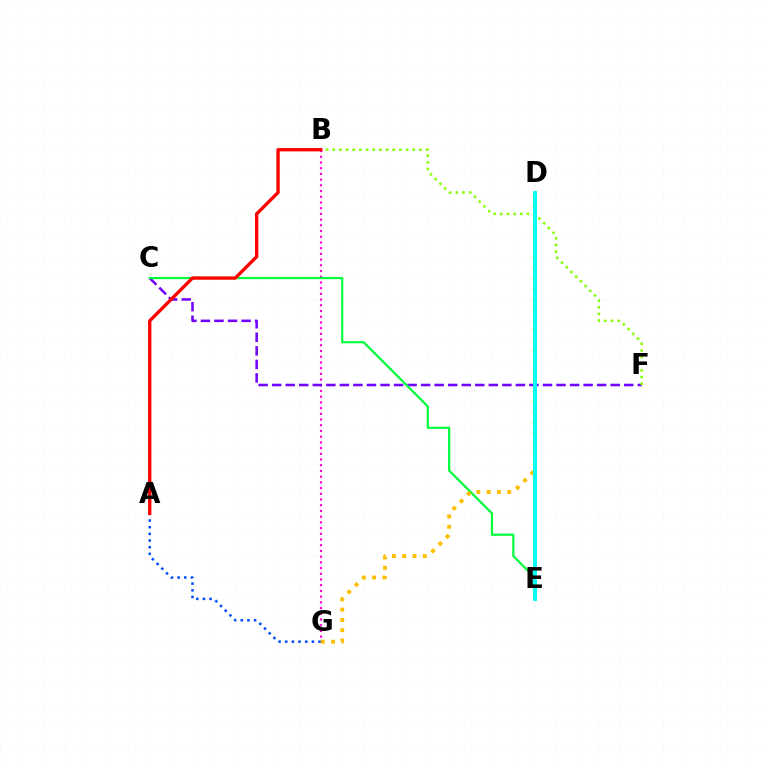{('B', 'G'): [{'color': '#ff00cf', 'line_style': 'dotted', 'thickness': 1.55}], ('C', 'F'): [{'color': '#7200ff', 'line_style': 'dashed', 'thickness': 1.84}], ('C', 'E'): [{'color': '#00ff39', 'line_style': 'solid', 'thickness': 1.57}], ('A', 'G'): [{'color': '#004bff', 'line_style': 'dotted', 'thickness': 1.81}], ('B', 'F'): [{'color': '#84ff00', 'line_style': 'dotted', 'thickness': 1.81}], ('A', 'B'): [{'color': '#ff0000', 'line_style': 'solid', 'thickness': 2.4}], ('D', 'G'): [{'color': '#ffbd00', 'line_style': 'dotted', 'thickness': 2.8}], ('D', 'E'): [{'color': '#00fff6', 'line_style': 'solid', 'thickness': 2.82}]}